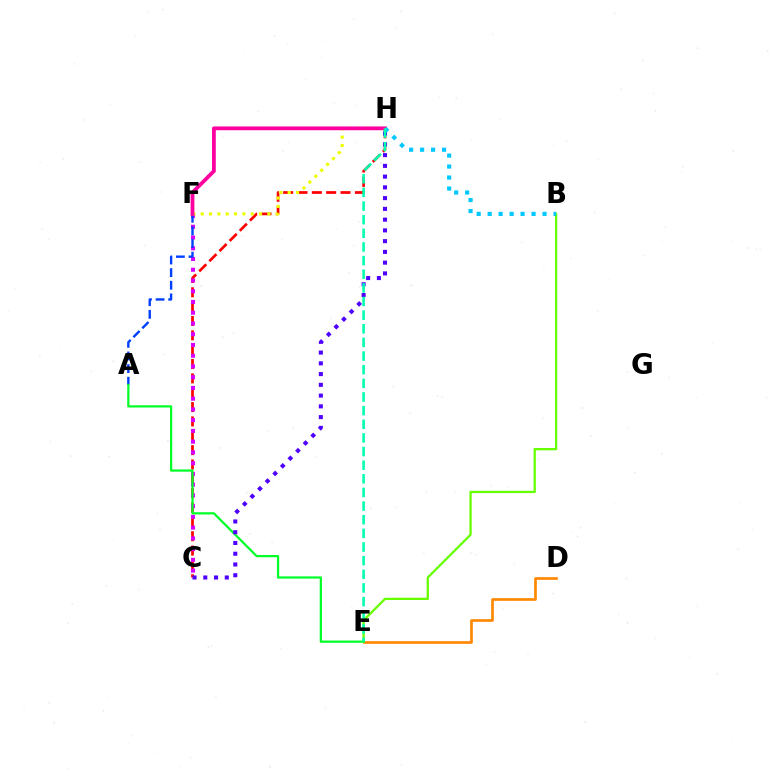{('C', 'H'): [{'color': '#ff0000', 'line_style': 'dashed', 'thickness': 1.95}, {'color': '#4f00ff', 'line_style': 'dotted', 'thickness': 2.92}], ('C', 'F'): [{'color': '#d600ff', 'line_style': 'dotted', 'thickness': 2.92}], ('D', 'E'): [{'color': '#ff8800', 'line_style': 'solid', 'thickness': 1.93}], ('A', 'F'): [{'color': '#003fff', 'line_style': 'dashed', 'thickness': 1.71}], ('F', 'H'): [{'color': '#eeff00', 'line_style': 'dotted', 'thickness': 2.26}, {'color': '#ff00a0', 'line_style': 'solid', 'thickness': 2.73}], ('B', 'E'): [{'color': '#66ff00', 'line_style': 'solid', 'thickness': 1.63}], ('A', 'E'): [{'color': '#00ff27', 'line_style': 'solid', 'thickness': 1.6}], ('B', 'H'): [{'color': '#00c7ff', 'line_style': 'dotted', 'thickness': 2.98}], ('E', 'H'): [{'color': '#00ffaf', 'line_style': 'dashed', 'thickness': 1.85}]}